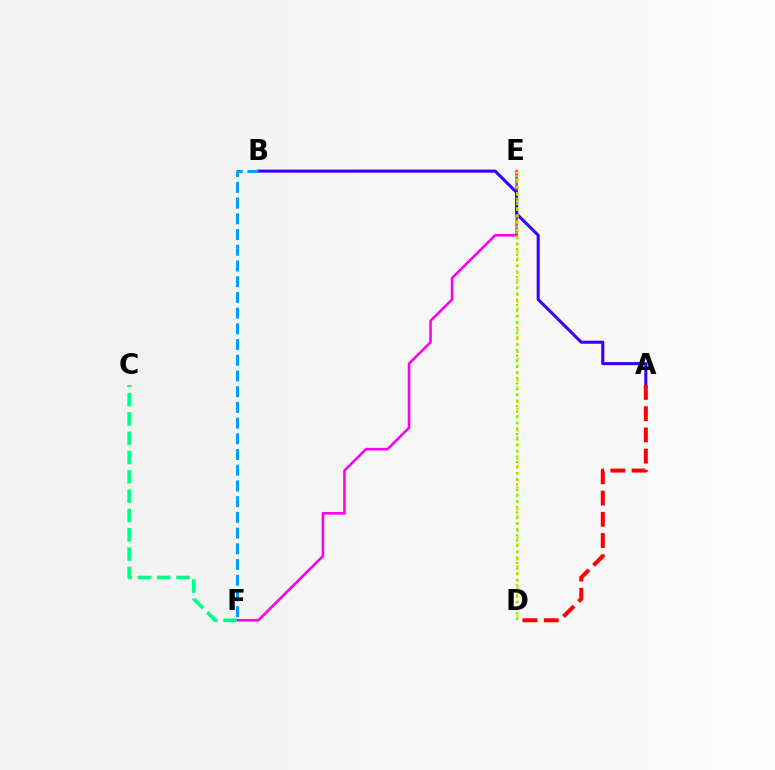{('E', 'F'): [{'color': '#ff00ed', 'line_style': 'solid', 'thickness': 1.86}], ('A', 'B'): [{'color': '#3700ff', 'line_style': 'solid', 'thickness': 2.2}], ('C', 'F'): [{'color': '#00ff86', 'line_style': 'dashed', 'thickness': 2.62}], ('D', 'E'): [{'color': '#ffd500', 'line_style': 'dotted', 'thickness': 1.94}, {'color': '#4fff00', 'line_style': 'dotted', 'thickness': 1.52}], ('B', 'F'): [{'color': '#009eff', 'line_style': 'dashed', 'thickness': 2.13}], ('A', 'D'): [{'color': '#ff0000', 'line_style': 'dashed', 'thickness': 2.89}]}